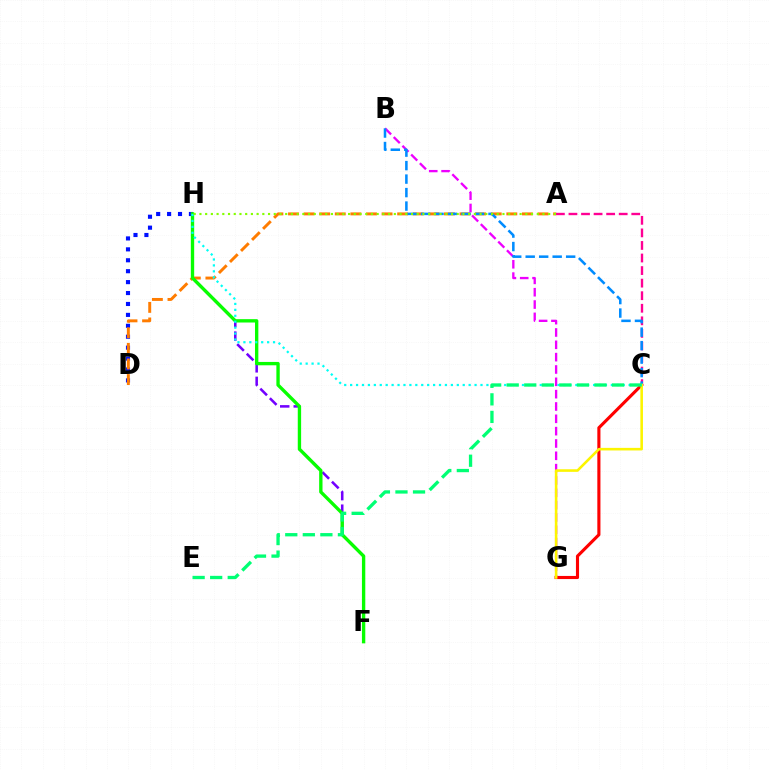{('D', 'H'): [{'color': '#0010ff', 'line_style': 'dotted', 'thickness': 2.97}], ('A', 'D'): [{'color': '#ff7c00', 'line_style': 'dashed', 'thickness': 2.12}], ('F', 'H'): [{'color': '#7200ff', 'line_style': 'dashed', 'thickness': 1.84}, {'color': '#08ff00', 'line_style': 'solid', 'thickness': 2.41}], ('C', 'G'): [{'color': '#ff0000', 'line_style': 'solid', 'thickness': 2.24}, {'color': '#fcf500', 'line_style': 'solid', 'thickness': 1.86}], ('B', 'G'): [{'color': '#ee00ff', 'line_style': 'dashed', 'thickness': 1.68}], ('A', 'C'): [{'color': '#ff0094', 'line_style': 'dashed', 'thickness': 1.71}], ('B', 'C'): [{'color': '#008cff', 'line_style': 'dashed', 'thickness': 1.83}], ('C', 'H'): [{'color': '#00fff6', 'line_style': 'dotted', 'thickness': 1.61}], ('A', 'H'): [{'color': '#84ff00', 'line_style': 'dotted', 'thickness': 1.55}], ('C', 'E'): [{'color': '#00ff74', 'line_style': 'dashed', 'thickness': 2.38}]}